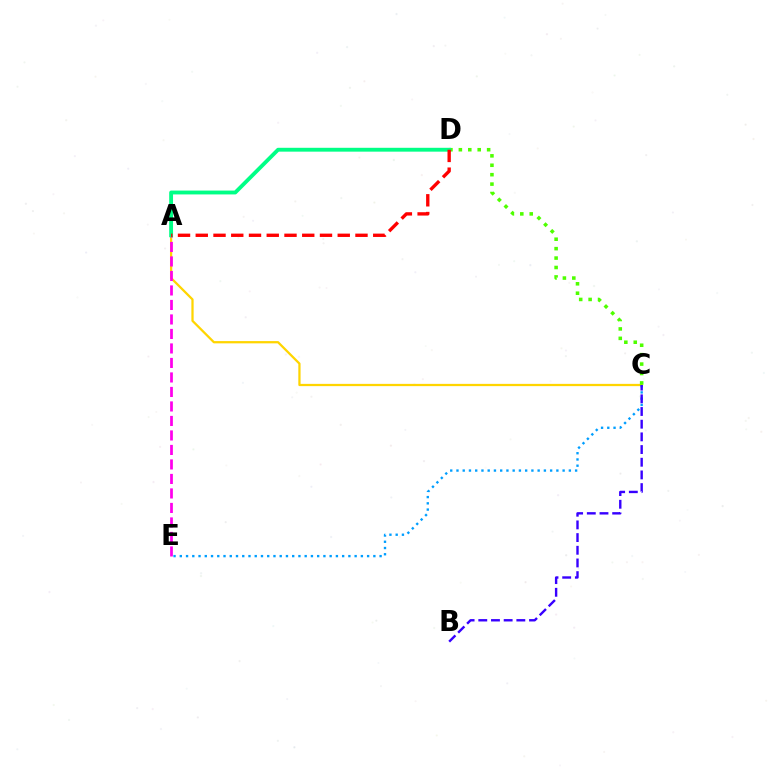{('A', 'C'): [{'color': '#ffd500', 'line_style': 'solid', 'thickness': 1.62}], ('C', 'E'): [{'color': '#009eff', 'line_style': 'dotted', 'thickness': 1.7}], ('C', 'D'): [{'color': '#4fff00', 'line_style': 'dotted', 'thickness': 2.56}], ('A', 'E'): [{'color': '#ff00ed', 'line_style': 'dashed', 'thickness': 1.97}], ('B', 'C'): [{'color': '#3700ff', 'line_style': 'dashed', 'thickness': 1.72}], ('A', 'D'): [{'color': '#00ff86', 'line_style': 'solid', 'thickness': 2.77}, {'color': '#ff0000', 'line_style': 'dashed', 'thickness': 2.41}]}